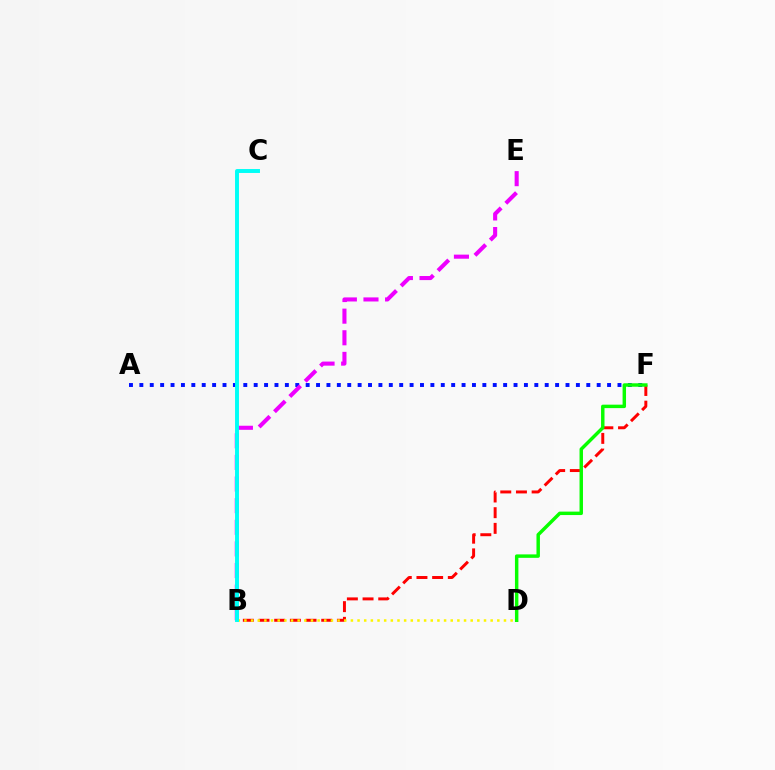{('B', 'F'): [{'color': '#ff0000', 'line_style': 'dashed', 'thickness': 2.13}], ('B', 'D'): [{'color': '#fcf500', 'line_style': 'dotted', 'thickness': 1.81}], ('A', 'F'): [{'color': '#0010ff', 'line_style': 'dotted', 'thickness': 2.82}], ('D', 'F'): [{'color': '#08ff00', 'line_style': 'solid', 'thickness': 2.48}], ('B', 'E'): [{'color': '#ee00ff', 'line_style': 'dashed', 'thickness': 2.94}], ('B', 'C'): [{'color': '#00fff6', 'line_style': 'solid', 'thickness': 2.83}]}